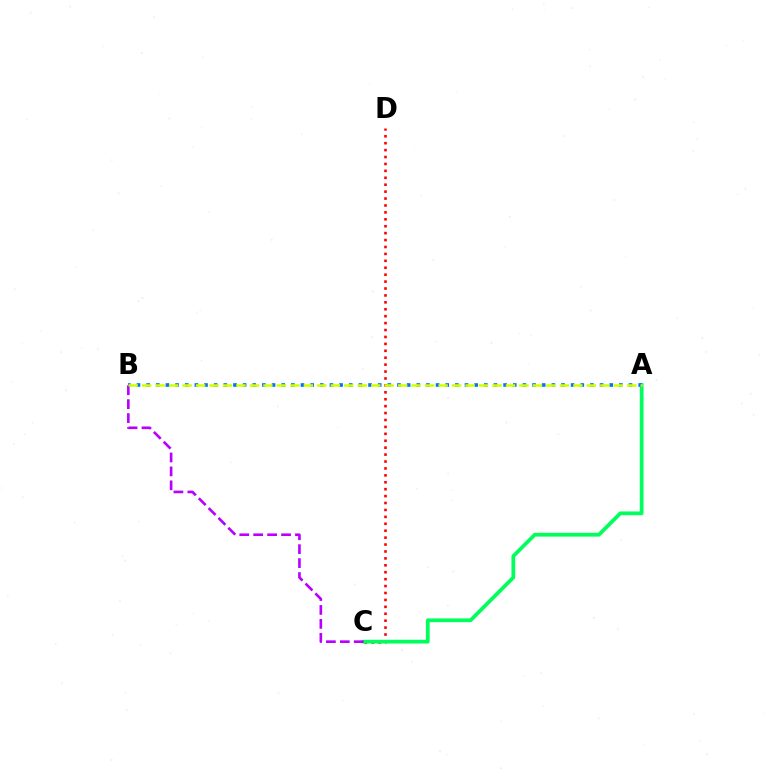{('C', 'D'): [{'color': '#ff0000', 'line_style': 'dotted', 'thickness': 1.88}], ('A', 'C'): [{'color': '#00ff5c', 'line_style': 'solid', 'thickness': 2.7}], ('A', 'B'): [{'color': '#0074ff', 'line_style': 'dotted', 'thickness': 2.62}, {'color': '#d1ff00', 'line_style': 'dashed', 'thickness': 1.83}], ('B', 'C'): [{'color': '#b900ff', 'line_style': 'dashed', 'thickness': 1.89}]}